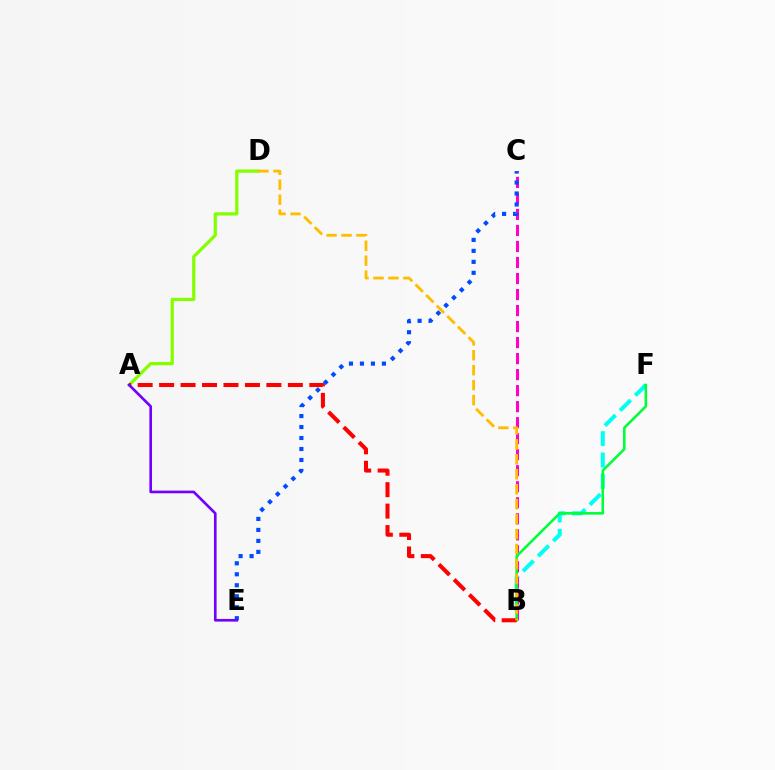{('B', 'F'): [{'color': '#00fff6', 'line_style': 'dashed', 'thickness': 2.9}, {'color': '#00ff39', 'line_style': 'solid', 'thickness': 1.86}], ('A', 'D'): [{'color': '#84ff00', 'line_style': 'solid', 'thickness': 2.33}], ('B', 'C'): [{'color': '#ff00cf', 'line_style': 'dashed', 'thickness': 2.18}], ('A', 'B'): [{'color': '#ff0000', 'line_style': 'dashed', 'thickness': 2.92}], ('B', 'D'): [{'color': '#ffbd00', 'line_style': 'dashed', 'thickness': 2.03}], ('C', 'E'): [{'color': '#004bff', 'line_style': 'dotted', 'thickness': 2.98}], ('A', 'E'): [{'color': '#7200ff', 'line_style': 'solid', 'thickness': 1.91}]}